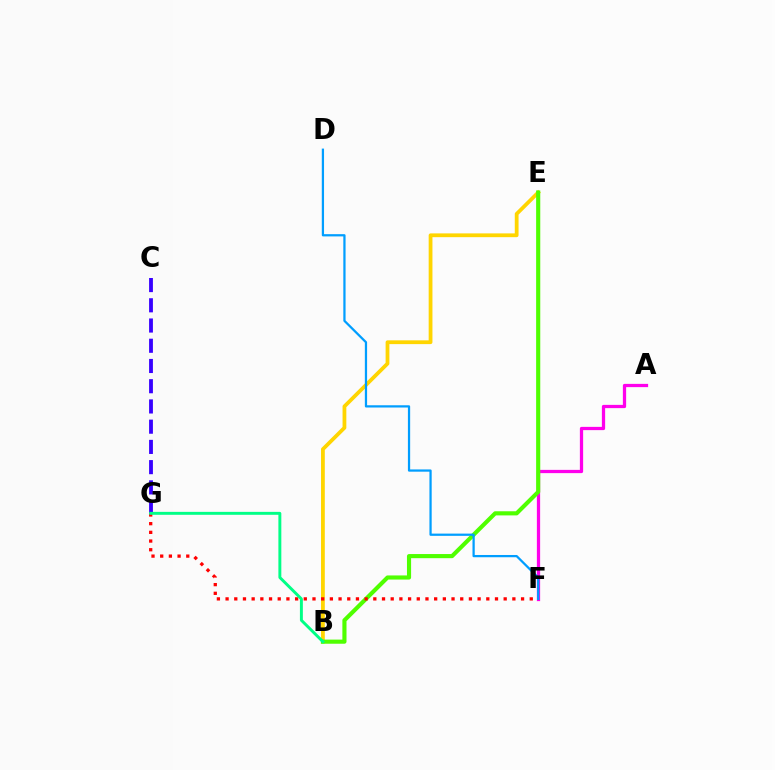{('A', 'F'): [{'color': '#ff00ed', 'line_style': 'solid', 'thickness': 2.34}], ('B', 'E'): [{'color': '#ffd500', 'line_style': 'solid', 'thickness': 2.72}, {'color': '#4fff00', 'line_style': 'solid', 'thickness': 2.97}], ('C', 'G'): [{'color': '#3700ff', 'line_style': 'dashed', 'thickness': 2.75}], ('F', 'G'): [{'color': '#ff0000', 'line_style': 'dotted', 'thickness': 2.36}], ('B', 'G'): [{'color': '#00ff86', 'line_style': 'solid', 'thickness': 2.11}], ('D', 'F'): [{'color': '#009eff', 'line_style': 'solid', 'thickness': 1.62}]}